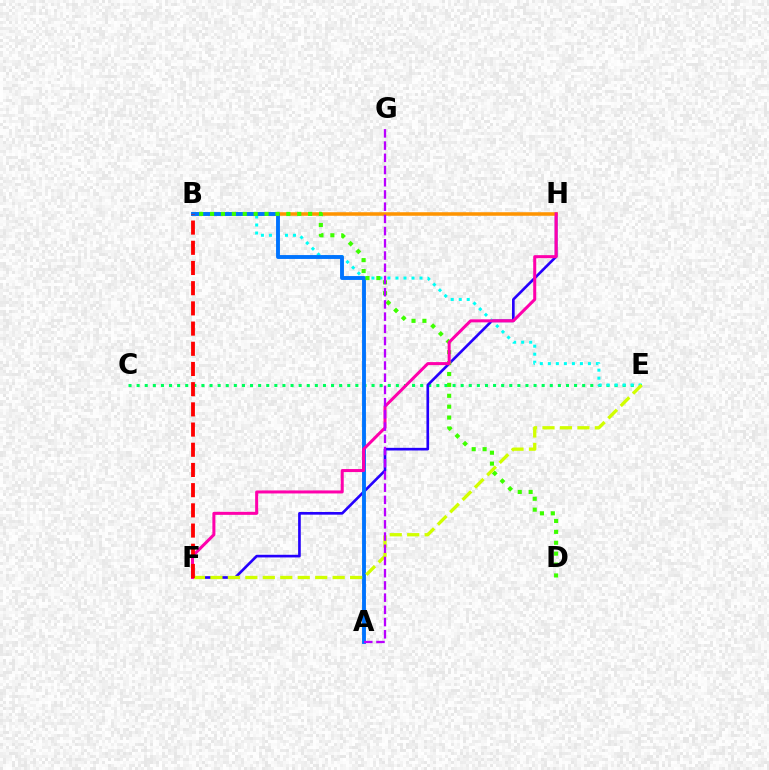{('C', 'E'): [{'color': '#00ff5c', 'line_style': 'dotted', 'thickness': 2.2}], ('F', 'H'): [{'color': '#2500ff', 'line_style': 'solid', 'thickness': 1.91}, {'color': '#ff00ac', 'line_style': 'solid', 'thickness': 2.18}], ('B', 'H'): [{'color': '#ff9400', 'line_style': 'solid', 'thickness': 2.55}], ('B', 'E'): [{'color': '#00fff6', 'line_style': 'dotted', 'thickness': 2.18}], ('A', 'B'): [{'color': '#0074ff', 'line_style': 'solid', 'thickness': 2.8}], ('B', 'D'): [{'color': '#3dff00', 'line_style': 'dotted', 'thickness': 2.96}], ('E', 'F'): [{'color': '#d1ff00', 'line_style': 'dashed', 'thickness': 2.37}], ('B', 'F'): [{'color': '#ff0000', 'line_style': 'dashed', 'thickness': 2.74}], ('A', 'G'): [{'color': '#b900ff', 'line_style': 'dashed', 'thickness': 1.66}]}